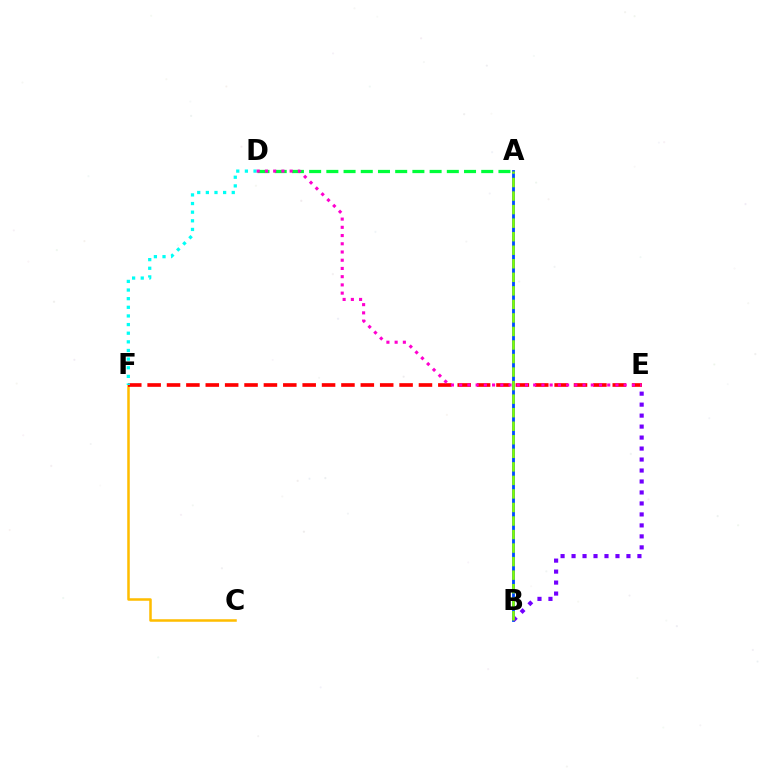{('C', 'F'): [{'color': '#ffbd00', 'line_style': 'solid', 'thickness': 1.82}], ('A', 'B'): [{'color': '#004bff', 'line_style': 'solid', 'thickness': 2.04}, {'color': '#84ff00', 'line_style': 'dashed', 'thickness': 1.84}], ('E', 'F'): [{'color': '#ff0000', 'line_style': 'dashed', 'thickness': 2.63}], ('B', 'E'): [{'color': '#7200ff', 'line_style': 'dotted', 'thickness': 2.98}], ('A', 'D'): [{'color': '#00ff39', 'line_style': 'dashed', 'thickness': 2.34}], ('D', 'F'): [{'color': '#00fff6', 'line_style': 'dotted', 'thickness': 2.35}], ('D', 'E'): [{'color': '#ff00cf', 'line_style': 'dotted', 'thickness': 2.23}]}